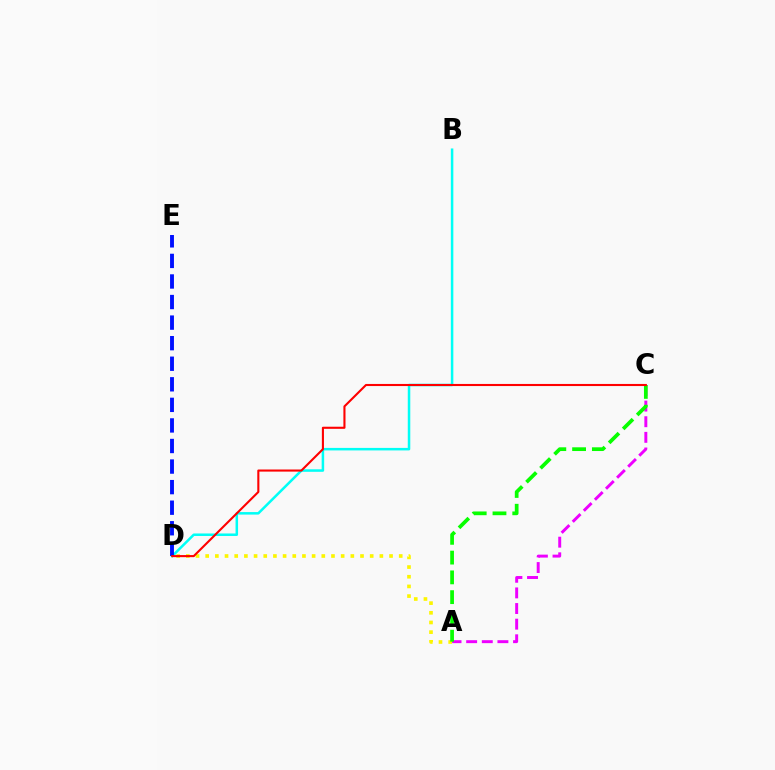{('A', 'C'): [{'color': '#ee00ff', 'line_style': 'dashed', 'thickness': 2.12}, {'color': '#08ff00', 'line_style': 'dashed', 'thickness': 2.69}], ('B', 'D'): [{'color': '#00fff6', 'line_style': 'solid', 'thickness': 1.81}], ('A', 'D'): [{'color': '#fcf500', 'line_style': 'dotted', 'thickness': 2.63}], ('D', 'E'): [{'color': '#0010ff', 'line_style': 'dashed', 'thickness': 2.79}], ('C', 'D'): [{'color': '#ff0000', 'line_style': 'solid', 'thickness': 1.51}]}